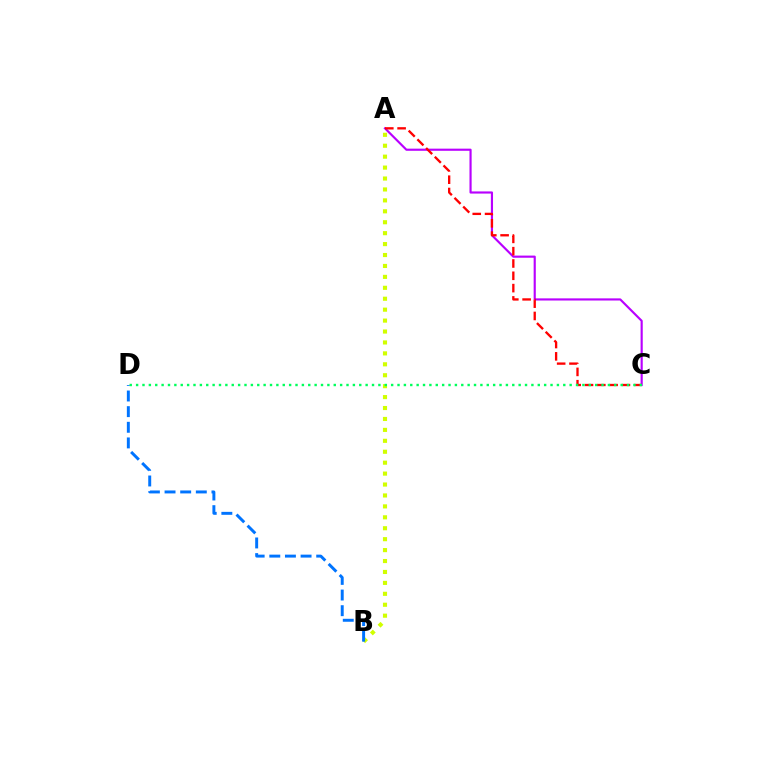{('A', 'C'): [{'color': '#b900ff', 'line_style': 'solid', 'thickness': 1.55}, {'color': '#ff0000', 'line_style': 'dashed', 'thickness': 1.67}], ('A', 'B'): [{'color': '#d1ff00', 'line_style': 'dotted', 'thickness': 2.97}], ('B', 'D'): [{'color': '#0074ff', 'line_style': 'dashed', 'thickness': 2.12}], ('C', 'D'): [{'color': '#00ff5c', 'line_style': 'dotted', 'thickness': 1.73}]}